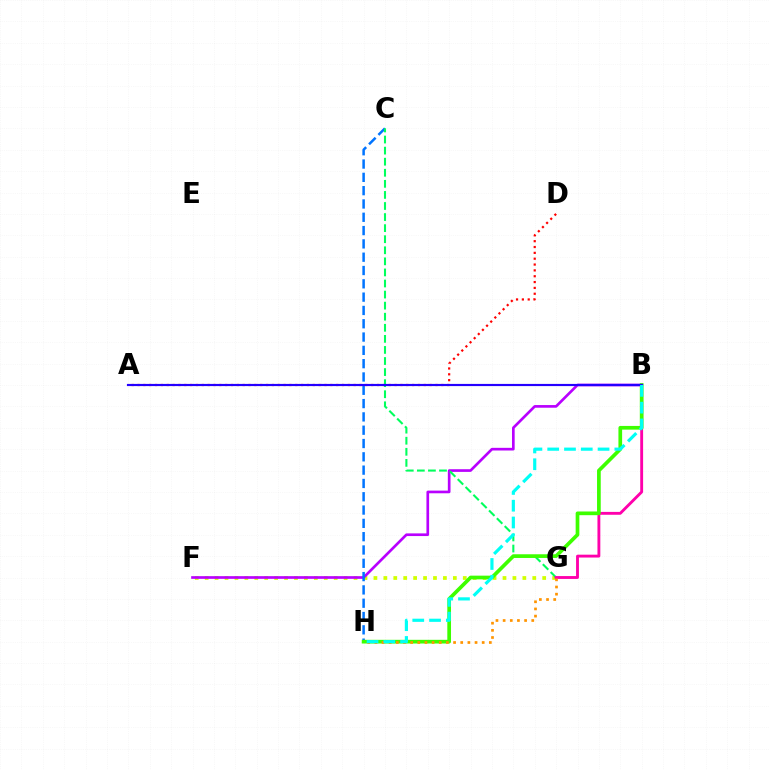{('F', 'G'): [{'color': '#d1ff00', 'line_style': 'dotted', 'thickness': 2.7}], ('B', 'F'): [{'color': '#b900ff', 'line_style': 'solid', 'thickness': 1.92}], ('C', 'H'): [{'color': '#0074ff', 'line_style': 'dashed', 'thickness': 1.81}], ('A', 'D'): [{'color': '#ff0000', 'line_style': 'dotted', 'thickness': 1.59}], ('C', 'G'): [{'color': '#00ff5c', 'line_style': 'dashed', 'thickness': 1.5}], ('B', 'G'): [{'color': '#ff00ac', 'line_style': 'solid', 'thickness': 2.06}], ('B', 'H'): [{'color': '#3dff00', 'line_style': 'solid', 'thickness': 2.66}, {'color': '#00fff6', 'line_style': 'dashed', 'thickness': 2.28}], ('G', 'H'): [{'color': '#ff9400', 'line_style': 'dotted', 'thickness': 1.94}], ('A', 'B'): [{'color': '#2500ff', 'line_style': 'solid', 'thickness': 1.56}]}